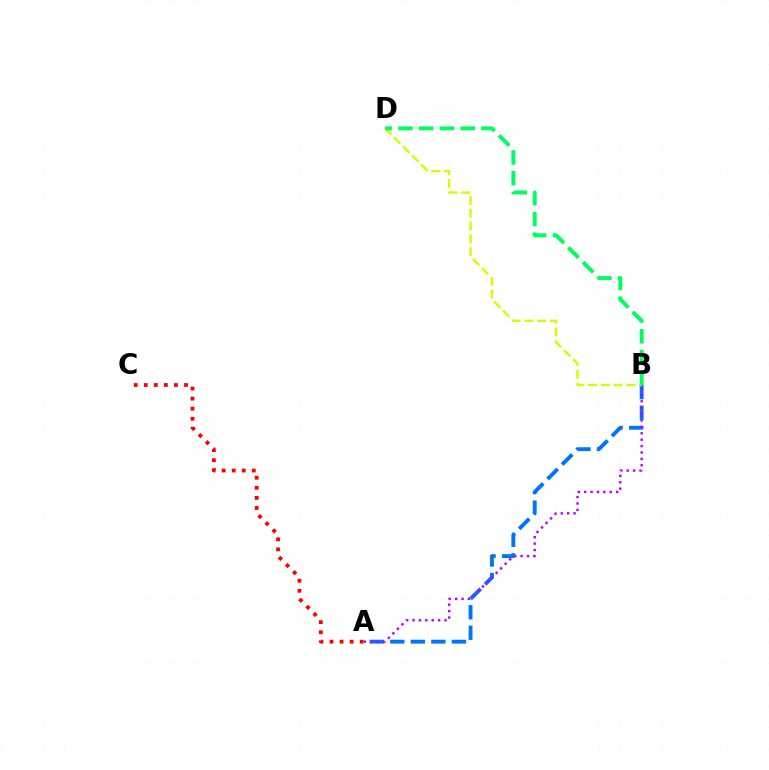{('A', 'C'): [{'color': '#ff0000', 'line_style': 'dotted', 'thickness': 2.73}], ('A', 'B'): [{'color': '#0074ff', 'line_style': 'dashed', 'thickness': 2.79}, {'color': '#b900ff', 'line_style': 'dotted', 'thickness': 1.74}], ('B', 'D'): [{'color': '#d1ff00', 'line_style': 'dashed', 'thickness': 1.74}, {'color': '#00ff5c', 'line_style': 'dashed', 'thickness': 2.82}]}